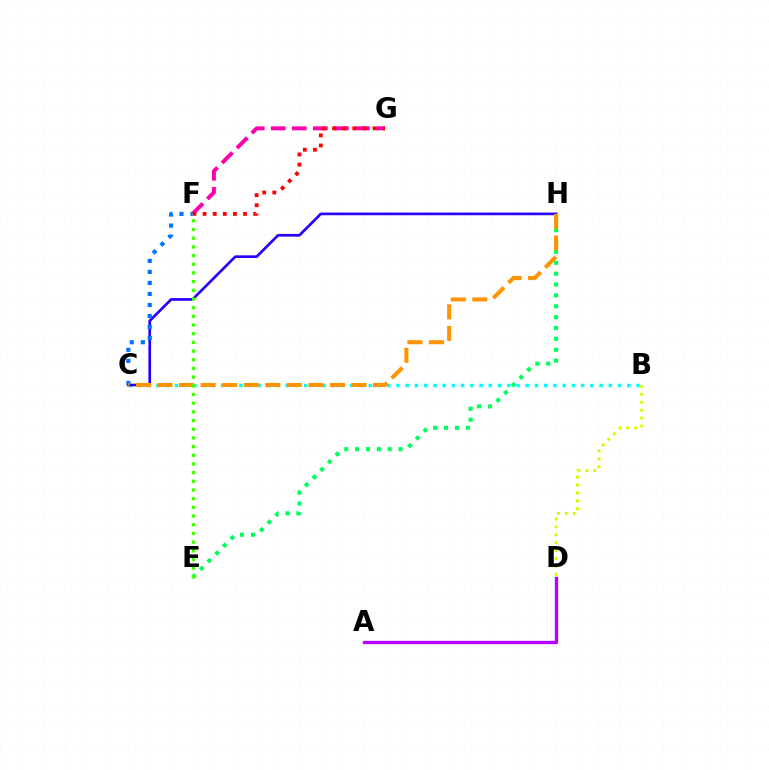{('F', 'G'): [{'color': '#ff00ac', 'line_style': 'dashed', 'thickness': 2.86}, {'color': '#ff0000', 'line_style': 'dotted', 'thickness': 2.75}], ('B', 'C'): [{'color': '#00fff6', 'line_style': 'dotted', 'thickness': 2.51}], ('C', 'H'): [{'color': '#2500ff', 'line_style': 'solid', 'thickness': 1.92}, {'color': '#ff9400', 'line_style': 'dashed', 'thickness': 2.93}], ('E', 'H'): [{'color': '#00ff5c', 'line_style': 'dotted', 'thickness': 2.95}], ('B', 'D'): [{'color': '#d1ff00', 'line_style': 'dotted', 'thickness': 2.15}], ('C', 'F'): [{'color': '#0074ff', 'line_style': 'dotted', 'thickness': 3.0}], ('A', 'D'): [{'color': '#b900ff', 'line_style': 'solid', 'thickness': 2.38}], ('E', 'F'): [{'color': '#3dff00', 'line_style': 'dotted', 'thickness': 2.36}]}